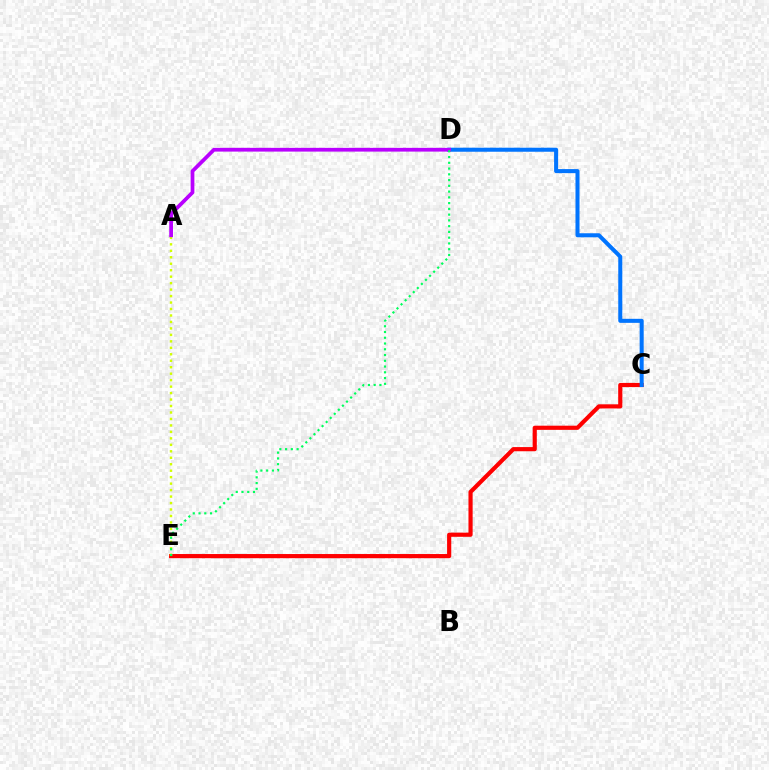{('C', 'E'): [{'color': '#ff0000', 'line_style': 'solid', 'thickness': 3.0}], ('A', 'E'): [{'color': '#d1ff00', 'line_style': 'dotted', 'thickness': 1.76}], ('C', 'D'): [{'color': '#0074ff', 'line_style': 'solid', 'thickness': 2.9}], ('A', 'D'): [{'color': '#b900ff', 'line_style': 'solid', 'thickness': 2.7}], ('D', 'E'): [{'color': '#00ff5c', 'line_style': 'dotted', 'thickness': 1.56}]}